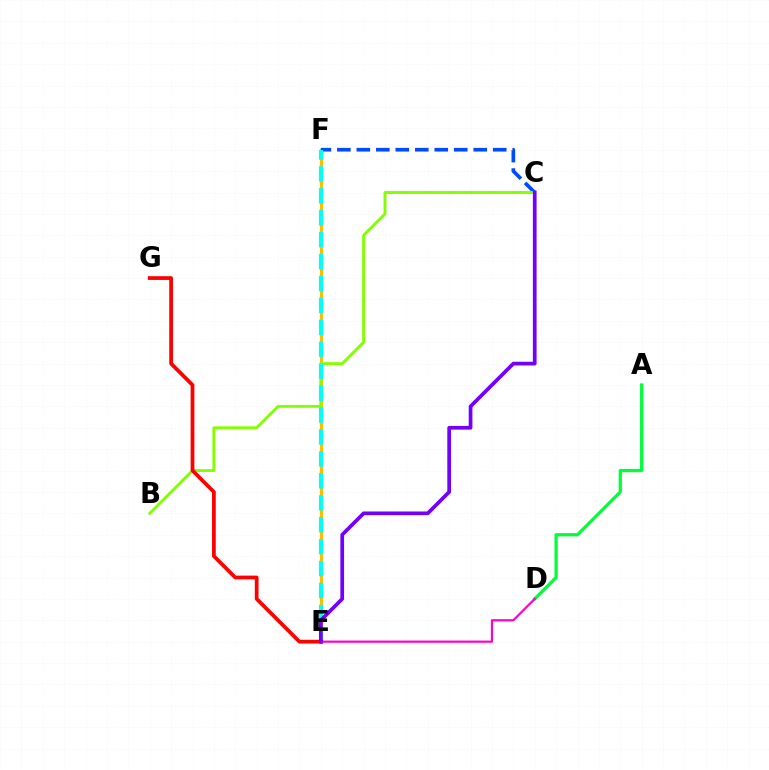{('E', 'F'): [{'color': '#ffbd00', 'line_style': 'solid', 'thickness': 2.39}, {'color': '#00fff6', 'line_style': 'dashed', 'thickness': 2.98}], ('C', 'F'): [{'color': '#004bff', 'line_style': 'dashed', 'thickness': 2.65}], ('B', 'C'): [{'color': '#84ff00', 'line_style': 'solid', 'thickness': 2.08}], ('E', 'G'): [{'color': '#ff0000', 'line_style': 'solid', 'thickness': 2.7}], ('A', 'D'): [{'color': '#00ff39', 'line_style': 'solid', 'thickness': 2.34}], ('D', 'E'): [{'color': '#ff00cf', 'line_style': 'solid', 'thickness': 1.58}], ('C', 'E'): [{'color': '#7200ff', 'line_style': 'solid', 'thickness': 2.67}]}